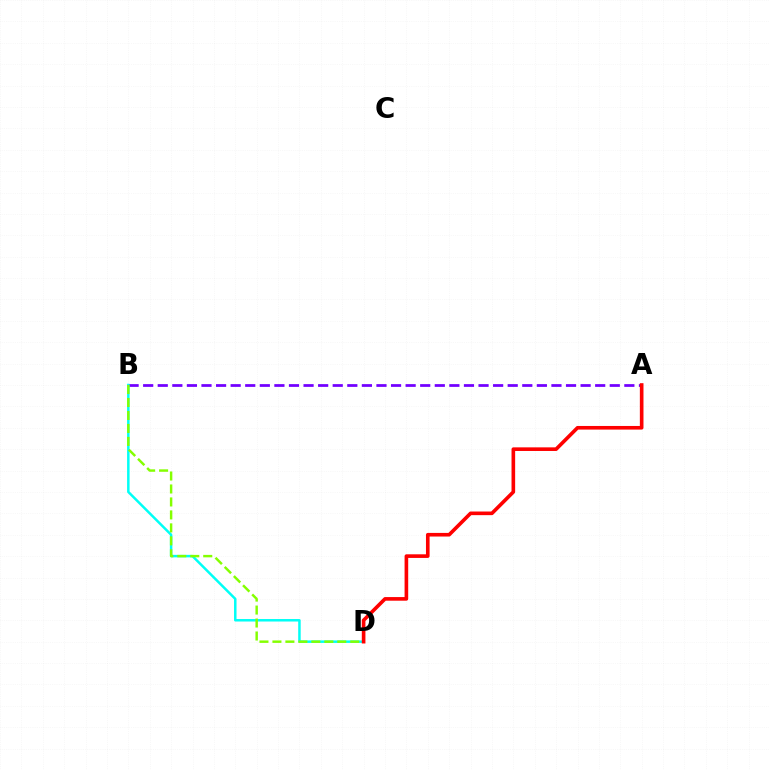{('A', 'B'): [{'color': '#7200ff', 'line_style': 'dashed', 'thickness': 1.98}], ('B', 'D'): [{'color': '#00fff6', 'line_style': 'solid', 'thickness': 1.79}, {'color': '#84ff00', 'line_style': 'dashed', 'thickness': 1.76}], ('A', 'D'): [{'color': '#ff0000', 'line_style': 'solid', 'thickness': 2.61}]}